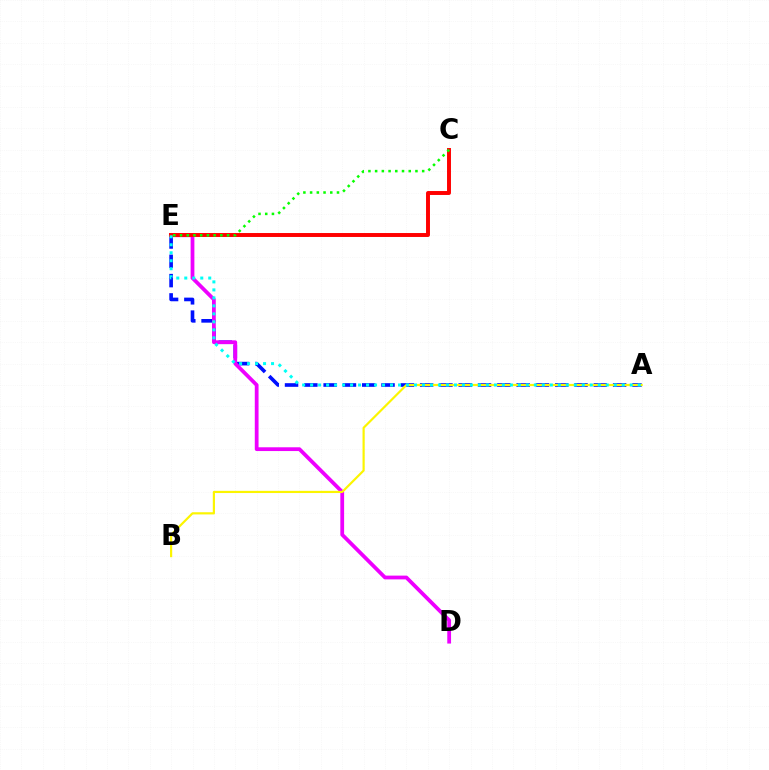{('A', 'E'): [{'color': '#0010ff', 'line_style': 'dashed', 'thickness': 2.62}, {'color': '#00fff6', 'line_style': 'dotted', 'thickness': 2.17}], ('D', 'E'): [{'color': '#ee00ff', 'line_style': 'solid', 'thickness': 2.72}], ('C', 'E'): [{'color': '#ff0000', 'line_style': 'solid', 'thickness': 2.84}, {'color': '#08ff00', 'line_style': 'dotted', 'thickness': 1.83}], ('A', 'B'): [{'color': '#fcf500', 'line_style': 'solid', 'thickness': 1.57}]}